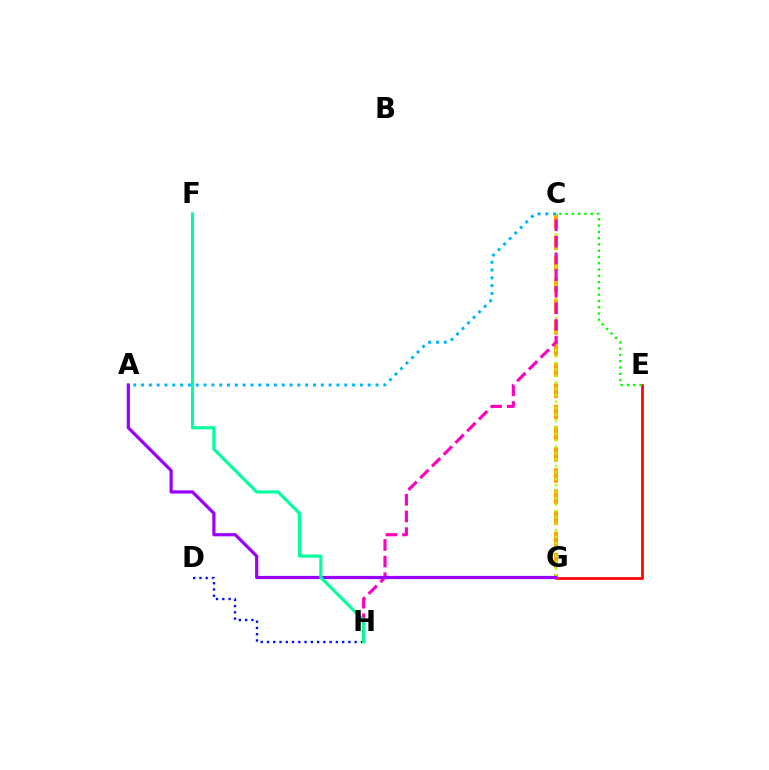{('C', 'G'): [{'color': '#ffa500', 'line_style': 'dashed', 'thickness': 2.88}, {'color': '#b3ff00', 'line_style': 'dotted', 'thickness': 1.75}], ('C', 'H'): [{'color': '#ff00bd', 'line_style': 'dashed', 'thickness': 2.26}], ('A', 'C'): [{'color': '#00b5ff', 'line_style': 'dotted', 'thickness': 2.12}], ('E', 'G'): [{'color': '#ff0000', 'line_style': 'solid', 'thickness': 1.94}], ('D', 'H'): [{'color': '#0010ff', 'line_style': 'dotted', 'thickness': 1.7}], ('C', 'E'): [{'color': '#08ff00', 'line_style': 'dotted', 'thickness': 1.71}], ('A', 'G'): [{'color': '#9b00ff', 'line_style': 'solid', 'thickness': 2.3}], ('F', 'H'): [{'color': '#00ff9d', 'line_style': 'solid', 'thickness': 2.24}]}